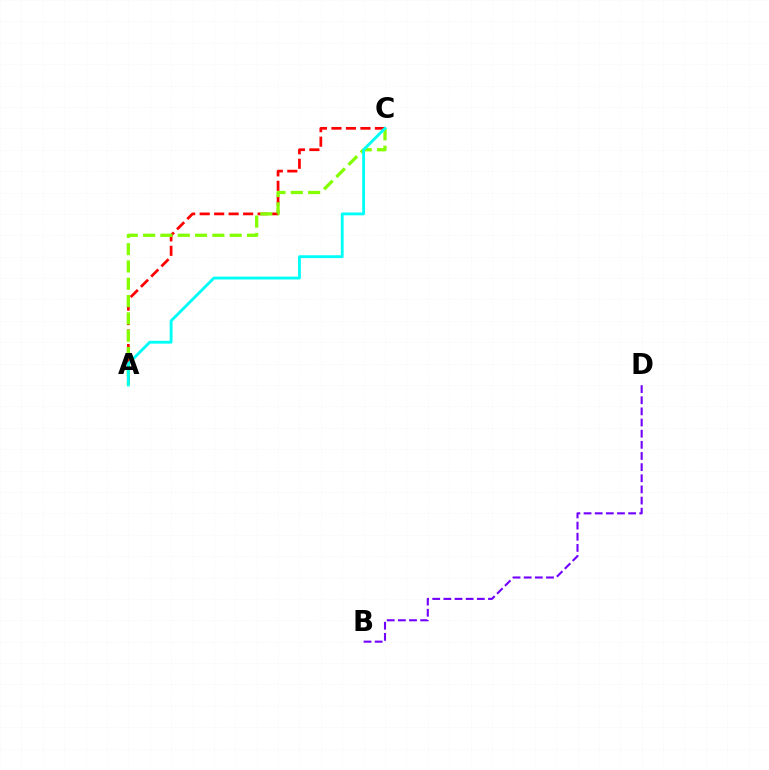{('A', 'C'): [{'color': '#ff0000', 'line_style': 'dashed', 'thickness': 1.97}, {'color': '#84ff00', 'line_style': 'dashed', 'thickness': 2.35}, {'color': '#00fff6', 'line_style': 'solid', 'thickness': 2.06}], ('B', 'D'): [{'color': '#7200ff', 'line_style': 'dashed', 'thickness': 1.51}]}